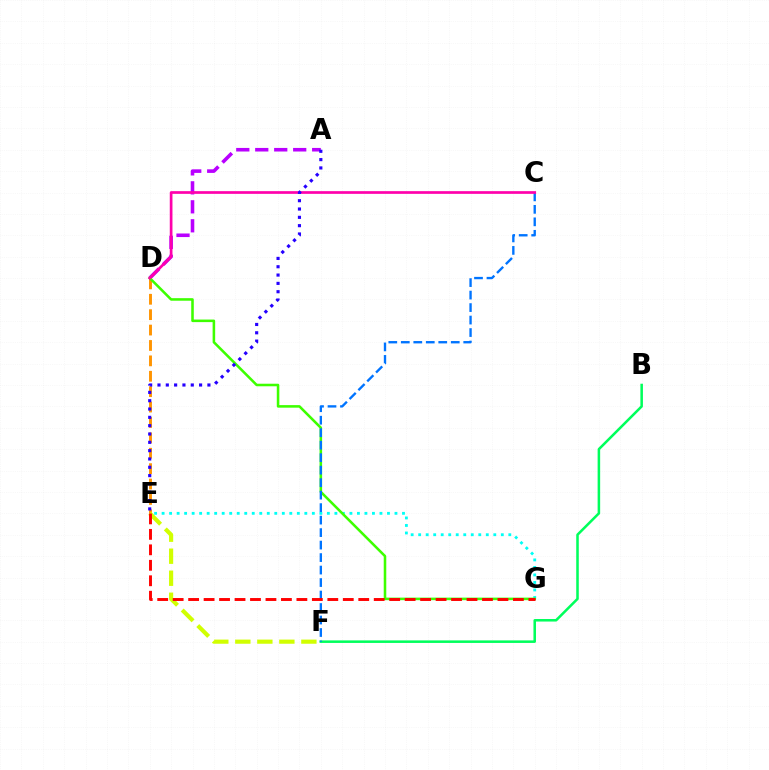{('A', 'D'): [{'color': '#b900ff', 'line_style': 'dashed', 'thickness': 2.58}], ('D', 'E'): [{'color': '#ff9400', 'line_style': 'dashed', 'thickness': 2.09}], ('E', 'F'): [{'color': '#d1ff00', 'line_style': 'dashed', 'thickness': 2.99}], ('E', 'G'): [{'color': '#00fff6', 'line_style': 'dotted', 'thickness': 2.04}, {'color': '#ff0000', 'line_style': 'dashed', 'thickness': 2.1}], ('B', 'F'): [{'color': '#00ff5c', 'line_style': 'solid', 'thickness': 1.83}], ('D', 'G'): [{'color': '#3dff00', 'line_style': 'solid', 'thickness': 1.84}], ('C', 'F'): [{'color': '#0074ff', 'line_style': 'dashed', 'thickness': 1.7}], ('C', 'D'): [{'color': '#ff00ac', 'line_style': 'solid', 'thickness': 1.94}], ('A', 'E'): [{'color': '#2500ff', 'line_style': 'dotted', 'thickness': 2.26}]}